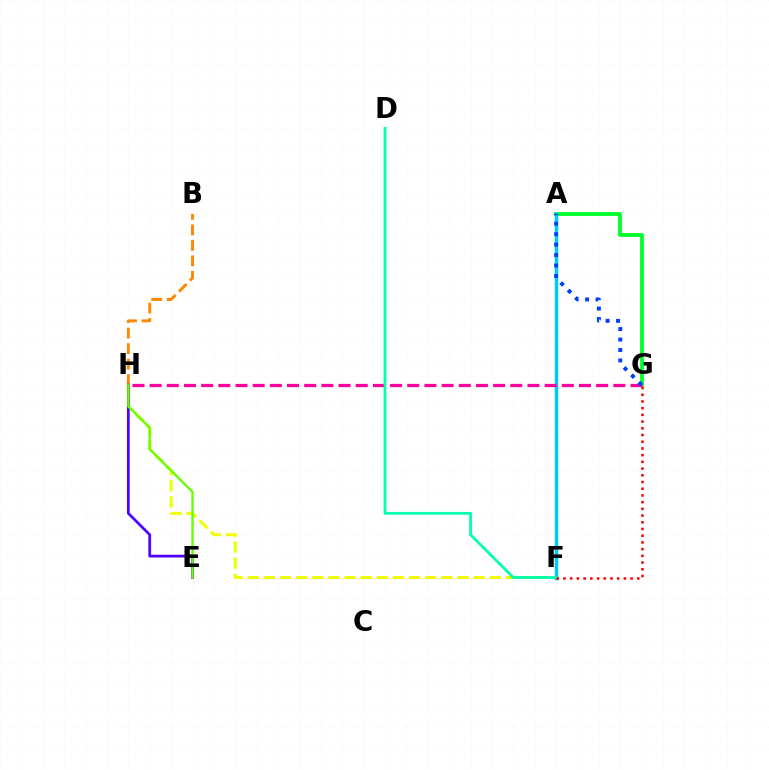{('A', 'F'): [{'color': '#d600ff', 'line_style': 'solid', 'thickness': 1.95}, {'color': '#00c7ff', 'line_style': 'solid', 'thickness': 2.49}], ('F', 'H'): [{'color': '#eeff00', 'line_style': 'dashed', 'thickness': 2.19}], ('A', 'G'): [{'color': '#00ff27', 'line_style': 'solid', 'thickness': 2.73}, {'color': '#003fff', 'line_style': 'dotted', 'thickness': 2.84}], ('B', 'H'): [{'color': '#ff8800', 'line_style': 'dashed', 'thickness': 2.1}], ('G', 'H'): [{'color': '#ff00a0', 'line_style': 'dashed', 'thickness': 2.33}], ('E', 'H'): [{'color': '#4f00ff', 'line_style': 'solid', 'thickness': 1.98}, {'color': '#66ff00', 'line_style': 'solid', 'thickness': 1.7}], ('D', 'F'): [{'color': '#00ffaf', 'line_style': 'solid', 'thickness': 2.01}], ('F', 'G'): [{'color': '#ff0000', 'line_style': 'dotted', 'thickness': 1.82}]}